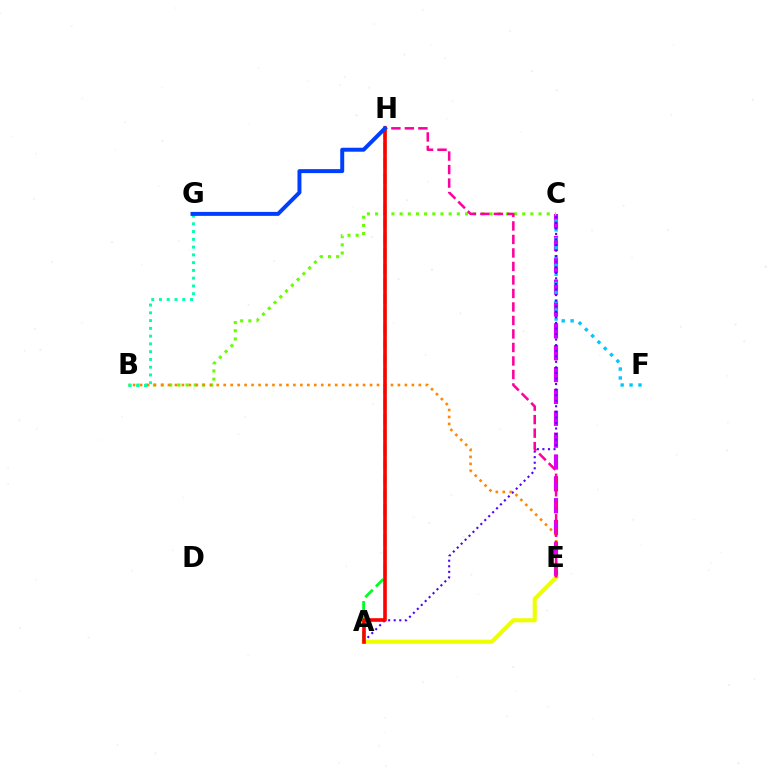{('C', 'E'): [{'color': '#d600ff', 'line_style': 'dashed', 'thickness': 2.97}], ('C', 'F'): [{'color': '#00c7ff', 'line_style': 'dotted', 'thickness': 2.42}], ('B', 'C'): [{'color': '#66ff00', 'line_style': 'dotted', 'thickness': 2.22}], ('A', 'C'): [{'color': '#4f00ff', 'line_style': 'dotted', 'thickness': 1.51}], ('A', 'E'): [{'color': '#eeff00', 'line_style': 'solid', 'thickness': 2.96}], ('A', 'H'): [{'color': '#00ff27', 'line_style': 'dashed', 'thickness': 2.05}, {'color': '#ff0000', 'line_style': 'solid', 'thickness': 2.6}], ('B', 'E'): [{'color': '#ff8800', 'line_style': 'dotted', 'thickness': 1.89}], ('E', 'H'): [{'color': '#ff00a0', 'line_style': 'dashed', 'thickness': 1.83}], ('B', 'G'): [{'color': '#00ffaf', 'line_style': 'dotted', 'thickness': 2.11}], ('G', 'H'): [{'color': '#003fff', 'line_style': 'solid', 'thickness': 2.86}]}